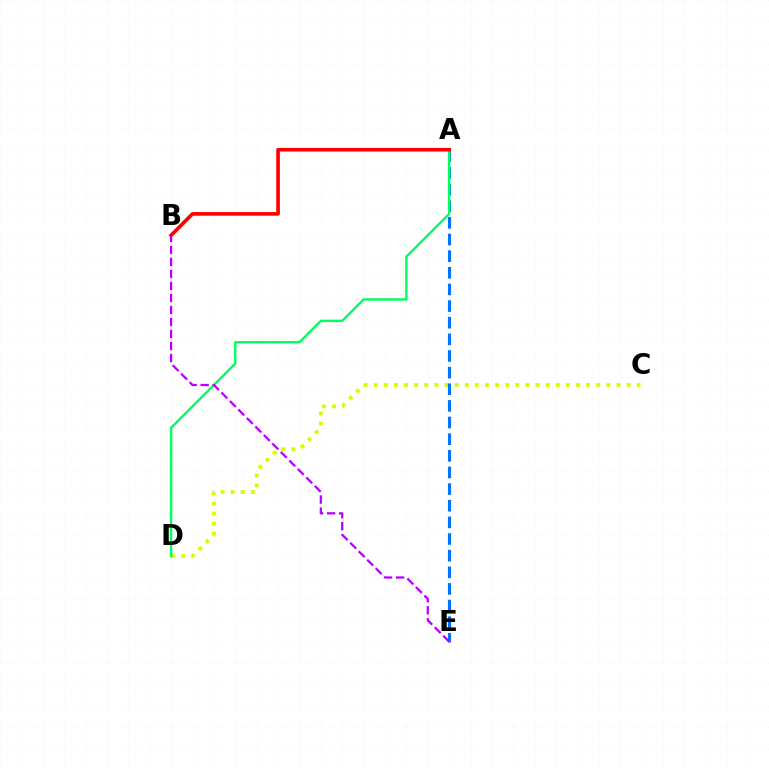{('C', 'D'): [{'color': '#d1ff00', 'line_style': 'dotted', 'thickness': 2.75}], ('A', 'E'): [{'color': '#0074ff', 'line_style': 'dashed', 'thickness': 2.26}], ('A', 'D'): [{'color': '#00ff5c', 'line_style': 'solid', 'thickness': 1.72}], ('A', 'B'): [{'color': '#ff0000', 'line_style': 'solid', 'thickness': 2.63}], ('B', 'E'): [{'color': '#b900ff', 'line_style': 'dashed', 'thickness': 1.63}]}